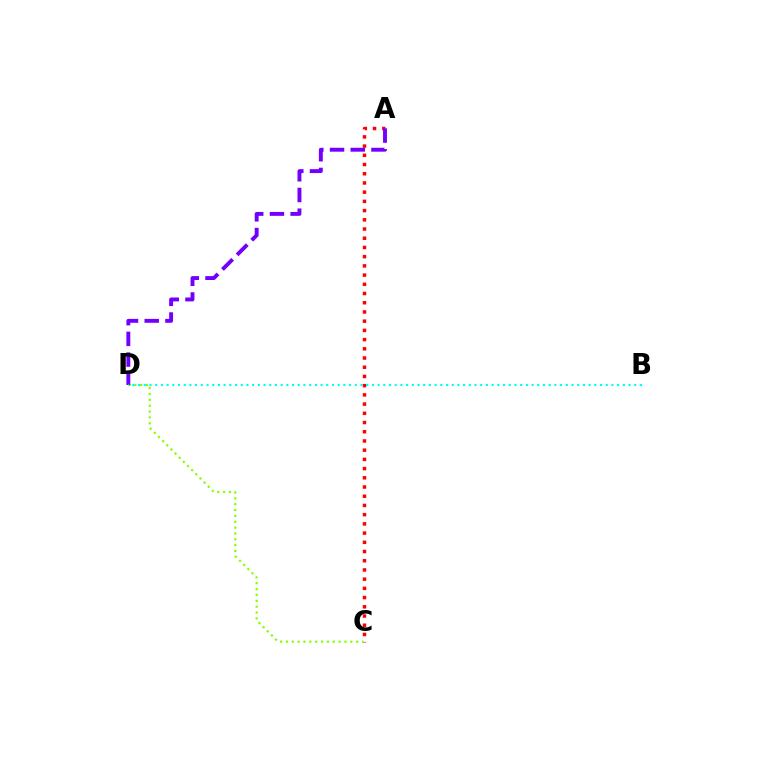{('A', 'C'): [{'color': '#ff0000', 'line_style': 'dotted', 'thickness': 2.5}], ('C', 'D'): [{'color': '#84ff00', 'line_style': 'dotted', 'thickness': 1.59}], ('A', 'D'): [{'color': '#7200ff', 'line_style': 'dashed', 'thickness': 2.81}], ('B', 'D'): [{'color': '#00fff6', 'line_style': 'dotted', 'thickness': 1.55}]}